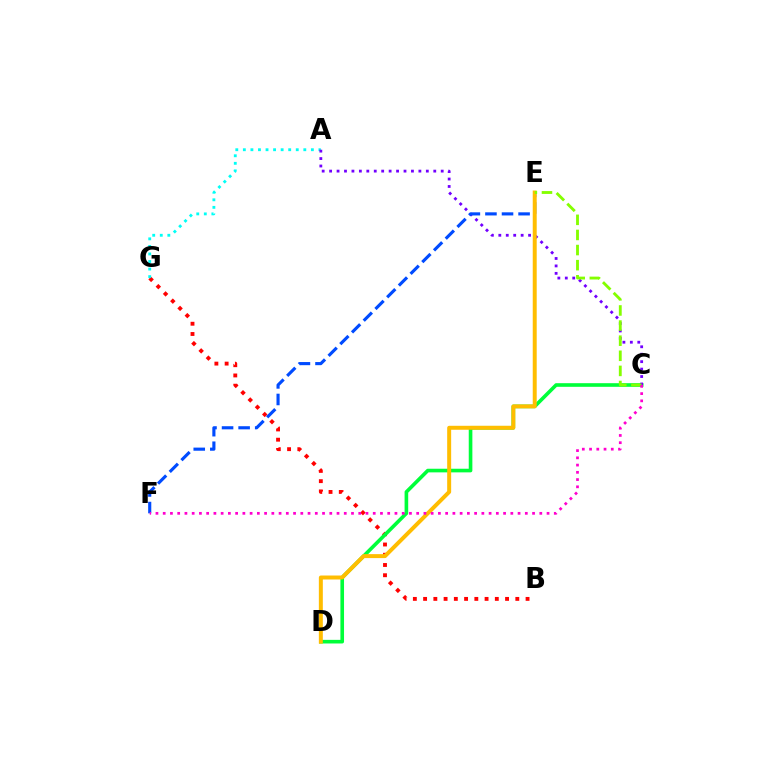{('B', 'G'): [{'color': '#ff0000', 'line_style': 'dotted', 'thickness': 2.78}], ('A', 'G'): [{'color': '#00fff6', 'line_style': 'dotted', 'thickness': 2.05}], ('C', 'D'): [{'color': '#00ff39', 'line_style': 'solid', 'thickness': 2.61}], ('A', 'C'): [{'color': '#7200ff', 'line_style': 'dotted', 'thickness': 2.02}], ('E', 'F'): [{'color': '#004bff', 'line_style': 'dashed', 'thickness': 2.25}], ('D', 'E'): [{'color': '#ffbd00', 'line_style': 'solid', 'thickness': 2.86}], ('C', 'E'): [{'color': '#84ff00', 'line_style': 'dashed', 'thickness': 2.05}], ('C', 'F'): [{'color': '#ff00cf', 'line_style': 'dotted', 'thickness': 1.97}]}